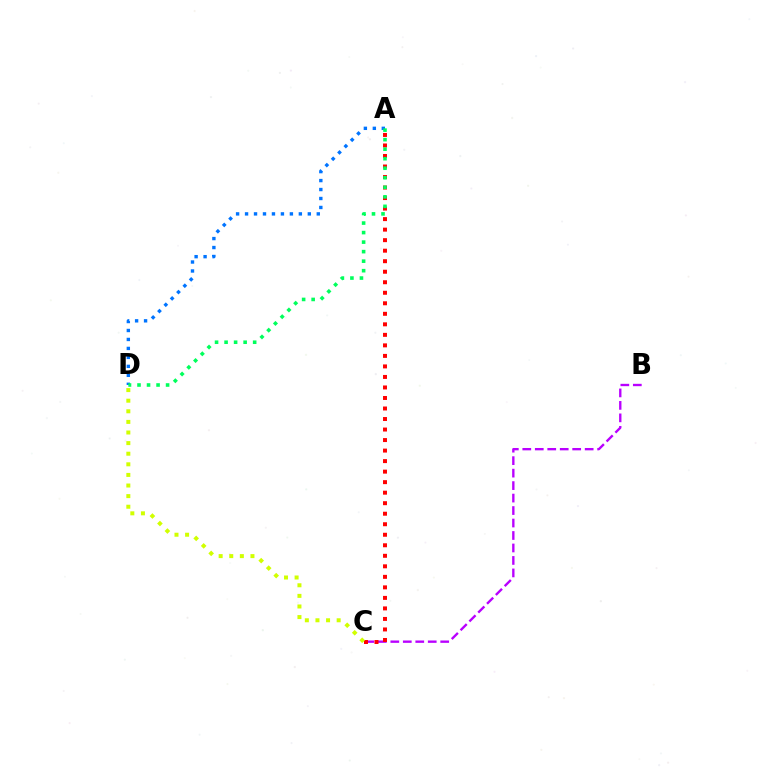{('B', 'C'): [{'color': '#b900ff', 'line_style': 'dashed', 'thickness': 1.69}], ('A', 'D'): [{'color': '#0074ff', 'line_style': 'dotted', 'thickness': 2.44}, {'color': '#00ff5c', 'line_style': 'dotted', 'thickness': 2.59}], ('A', 'C'): [{'color': '#ff0000', 'line_style': 'dotted', 'thickness': 2.86}], ('C', 'D'): [{'color': '#d1ff00', 'line_style': 'dotted', 'thickness': 2.88}]}